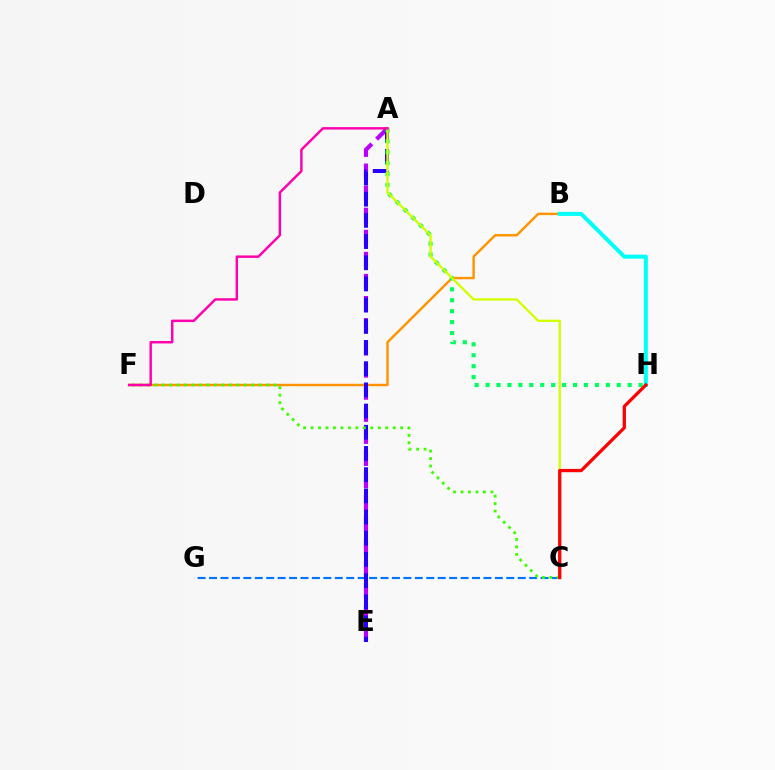{('A', 'E'): [{'color': '#b900ff', 'line_style': 'dashed', 'thickness': 3.0}, {'color': '#2500ff', 'line_style': 'dashed', 'thickness': 2.88}], ('B', 'F'): [{'color': '#ff9400', 'line_style': 'solid', 'thickness': 1.75}], ('C', 'G'): [{'color': '#0074ff', 'line_style': 'dashed', 'thickness': 1.55}], ('A', 'H'): [{'color': '#00ff5c', 'line_style': 'dotted', 'thickness': 2.97}], ('C', 'F'): [{'color': '#3dff00', 'line_style': 'dotted', 'thickness': 2.03}], ('A', 'C'): [{'color': '#d1ff00', 'line_style': 'solid', 'thickness': 1.68}], ('A', 'F'): [{'color': '#ff00ac', 'line_style': 'solid', 'thickness': 1.77}], ('B', 'H'): [{'color': '#00fff6', 'line_style': 'solid', 'thickness': 2.89}], ('C', 'H'): [{'color': '#ff0000', 'line_style': 'solid', 'thickness': 2.35}]}